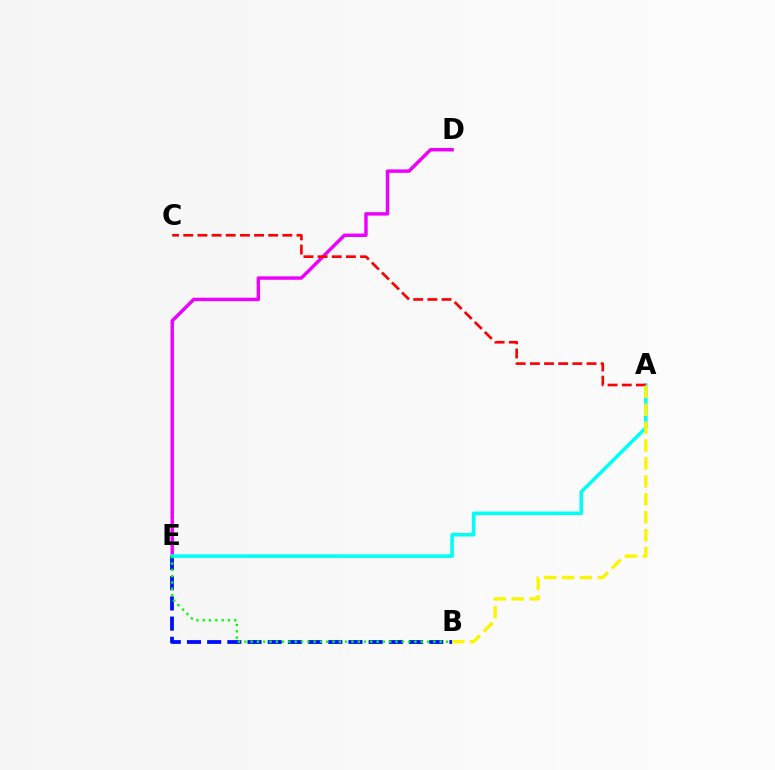{('D', 'E'): [{'color': '#ee00ff', 'line_style': 'solid', 'thickness': 2.47}], ('B', 'E'): [{'color': '#0010ff', 'line_style': 'dashed', 'thickness': 2.74}, {'color': '#08ff00', 'line_style': 'dotted', 'thickness': 1.71}], ('A', 'E'): [{'color': '#00fff6', 'line_style': 'solid', 'thickness': 2.58}], ('A', 'C'): [{'color': '#ff0000', 'line_style': 'dashed', 'thickness': 1.92}], ('A', 'B'): [{'color': '#fcf500', 'line_style': 'dashed', 'thickness': 2.43}]}